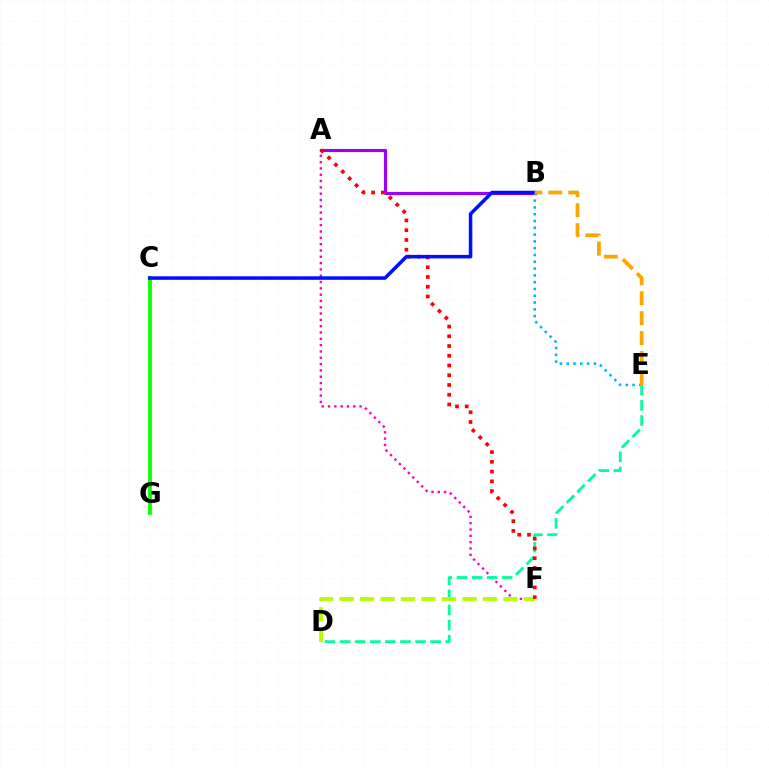{('A', 'F'): [{'color': '#ff00bd', 'line_style': 'dotted', 'thickness': 1.71}, {'color': '#ff0000', 'line_style': 'dotted', 'thickness': 2.65}], ('A', 'B'): [{'color': '#9b00ff', 'line_style': 'solid', 'thickness': 2.27}], ('C', 'G'): [{'color': '#08ff00', 'line_style': 'solid', 'thickness': 2.69}], ('B', 'E'): [{'color': '#00b5ff', 'line_style': 'dotted', 'thickness': 1.85}, {'color': '#ffa500', 'line_style': 'dashed', 'thickness': 2.71}], ('D', 'E'): [{'color': '#00ff9d', 'line_style': 'dashed', 'thickness': 2.05}], ('D', 'F'): [{'color': '#b3ff00', 'line_style': 'dashed', 'thickness': 2.78}], ('B', 'C'): [{'color': '#0010ff', 'line_style': 'solid', 'thickness': 2.54}]}